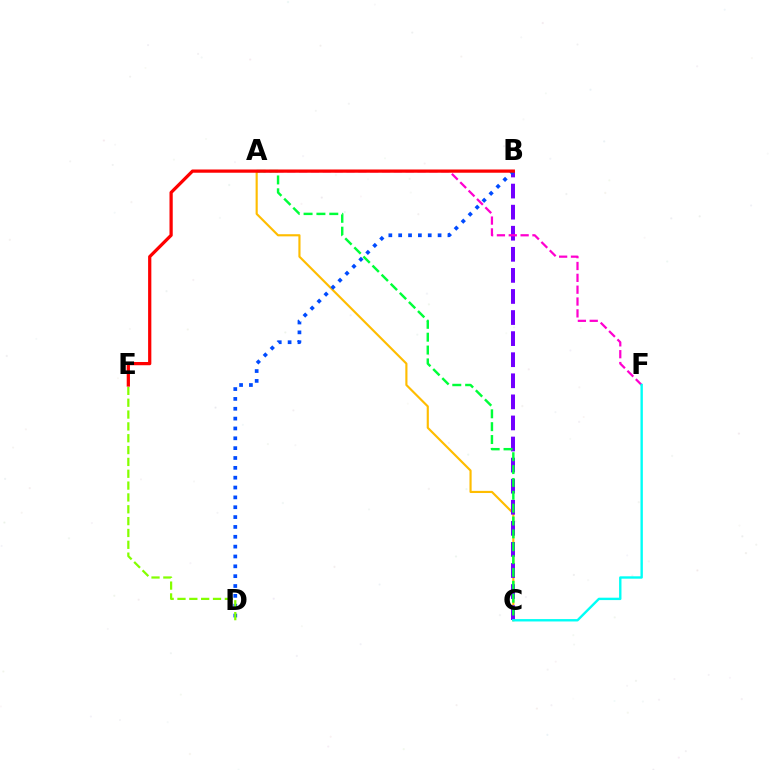{('A', 'C'): [{'color': '#ffbd00', 'line_style': 'solid', 'thickness': 1.55}, {'color': '#00ff39', 'line_style': 'dashed', 'thickness': 1.75}], ('B', 'C'): [{'color': '#7200ff', 'line_style': 'dashed', 'thickness': 2.86}], ('A', 'F'): [{'color': '#ff00cf', 'line_style': 'dashed', 'thickness': 1.61}], ('C', 'F'): [{'color': '#00fff6', 'line_style': 'solid', 'thickness': 1.72}], ('B', 'D'): [{'color': '#004bff', 'line_style': 'dotted', 'thickness': 2.68}], ('D', 'E'): [{'color': '#84ff00', 'line_style': 'dashed', 'thickness': 1.61}], ('B', 'E'): [{'color': '#ff0000', 'line_style': 'solid', 'thickness': 2.33}]}